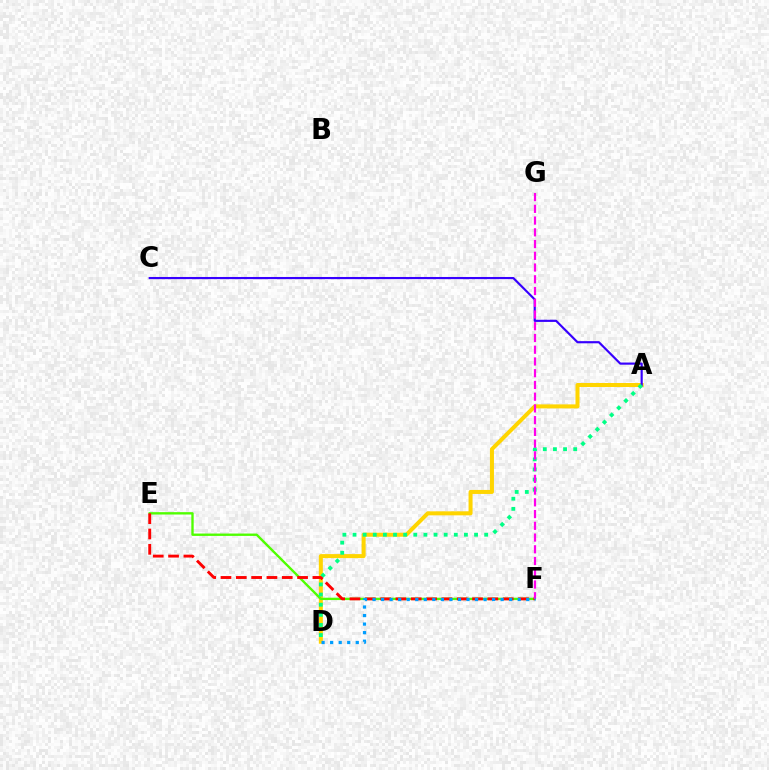{('A', 'D'): [{'color': '#ffd500', 'line_style': 'solid', 'thickness': 2.89}, {'color': '#00ff86', 'line_style': 'dotted', 'thickness': 2.75}], ('A', 'C'): [{'color': '#3700ff', 'line_style': 'solid', 'thickness': 1.56}], ('E', 'F'): [{'color': '#4fff00', 'line_style': 'solid', 'thickness': 1.7}, {'color': '#ff0000', 'line_style': 'dashed', 'thickness': 2.08}], ('F', 'G'): [{'color': '#ff00ed', 'line_style': 'dashed', 'thickness': 1.59}], ('D', 'F'): [{'color': '#009eff', 'line_style': 'dotted', 'thickness': 2.32}]}